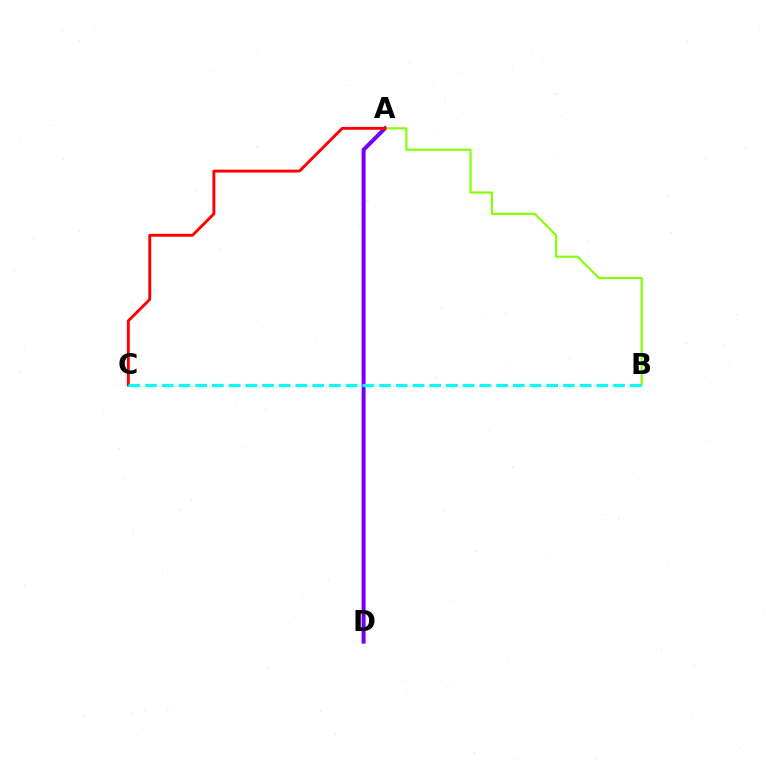{('A', 'D'): [{'color': '#7200ff', 'line_style': 'solid', 'thickness': 2.86}], ('A', 'B'): [{'color': '#84ff00', 'line_style': 'solid', 'thickness': 1.54}], ('A', 'C'): [{'color': '#ff0000', 'line_style': 'solid', 'thickness': 2.09}], ('B', 'C'): [{'color': '#00fff6', 'line_style': 'dashed', 'thickness': 2.27}]}